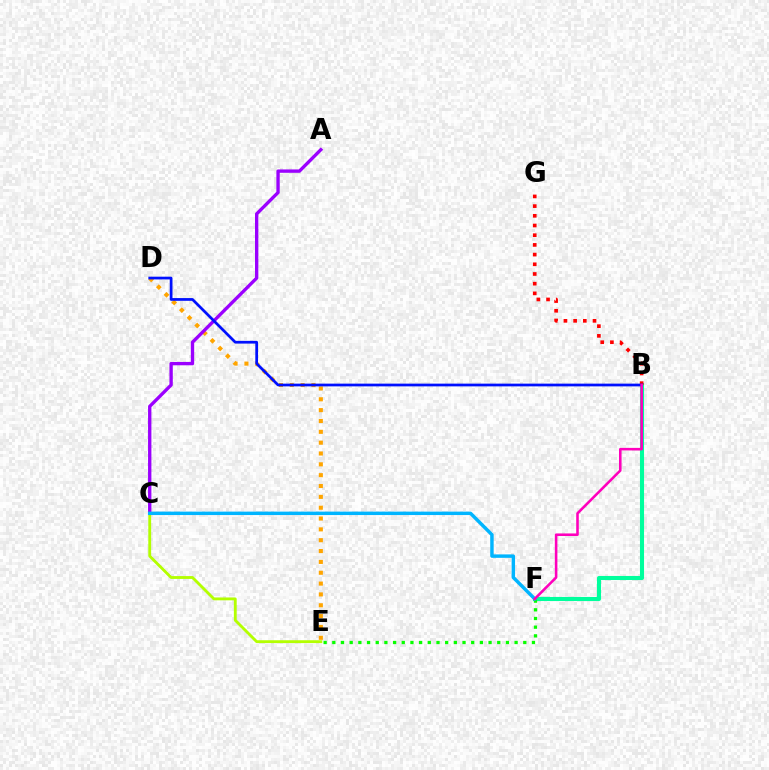{('B', 'F'): [{'color': '#00ff9d', 'line_style': 'solid', 'thickness': 2.94}, {'color': '#ff00bd', 'line_style': 'solid', 'thickness': 1.85}], ('E', 'F'): [{'color': '#08ff00', 'line_style': 'dotted', 'thickness': 2.36}], ('C', 'E'): [{'color': '#b3ff00', 'line_style': 'solid', 'thickness': 2.05}], ('B', 'G'): [{'color': '#ff0000', 'line_style': 'dotted', 'thickness': 2.63}], ('D', 'E'): [{'color': '#ffa500', 'line_style': 'dotted', 'thickness': 2.95}], ('A', 'C'): [{'color': '#9b00ff', 'line_style': 'solid', 'thickness': 2.41}], ('B', 'D'): [{'color': '#0010ff', 'line_style': 'solid', 'thickness': 1.97}], ('C', 'F'): [{'color': '#00b5ff', 'line_style': 'solid', 'thickness': 2.47}]}